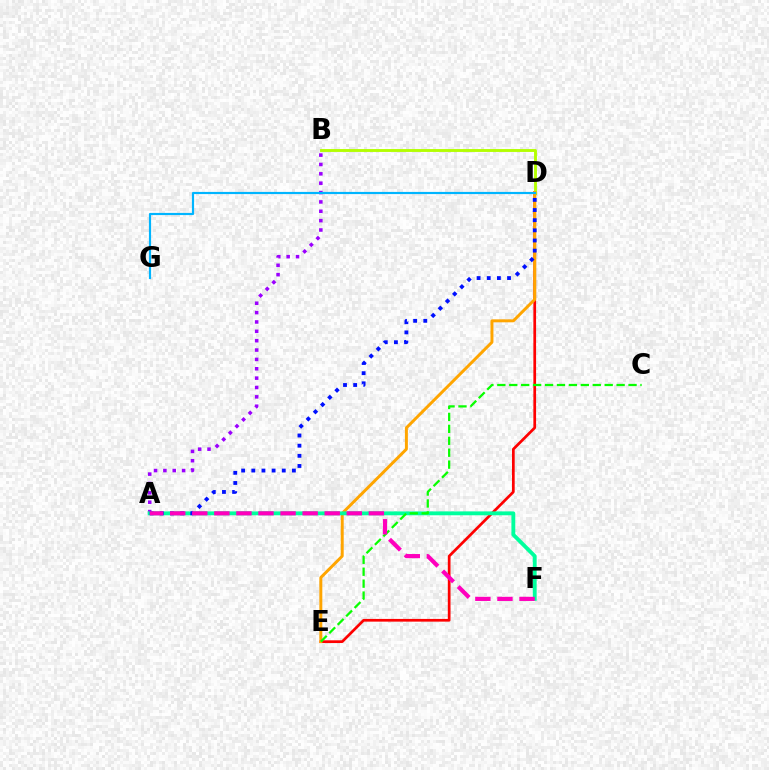{('B', 'D'): [{'color': '#b3ff00', 'line_style': 'solid', 'thickness': 2.07}], ('A', 'B'): [{'color': '#9b00ff', 'line_style': 'dotted', 'thickness': 2.54}], ('D', 'E'): [{'color': '#ff0000', 'line_style': 'solid', 'thickness': 1.95}, {'color': '#ffa500', 'line_style': 'solid', 'thickness': 2.13}], ('A', 'F'): [{'color': '#00ff9d', 'line_style': 'solid', 'thickness': 2.79}, {'color': '#ff00bd', 'line_style': 'dashed', 'thickness': 3.0}], ('C', 'E'): [{'color': '#08ff00', 'line_style': 'dashed', 'thickness': 1.62}], ('A', 'D'): [{'color': '#0010ff', 'line_style': 'dotted', 'thickness': 2.76}], ('D', 'G'): [{'color': '#00b5ff', 'line_style': 'solid', 'thickness': 1.56}]}